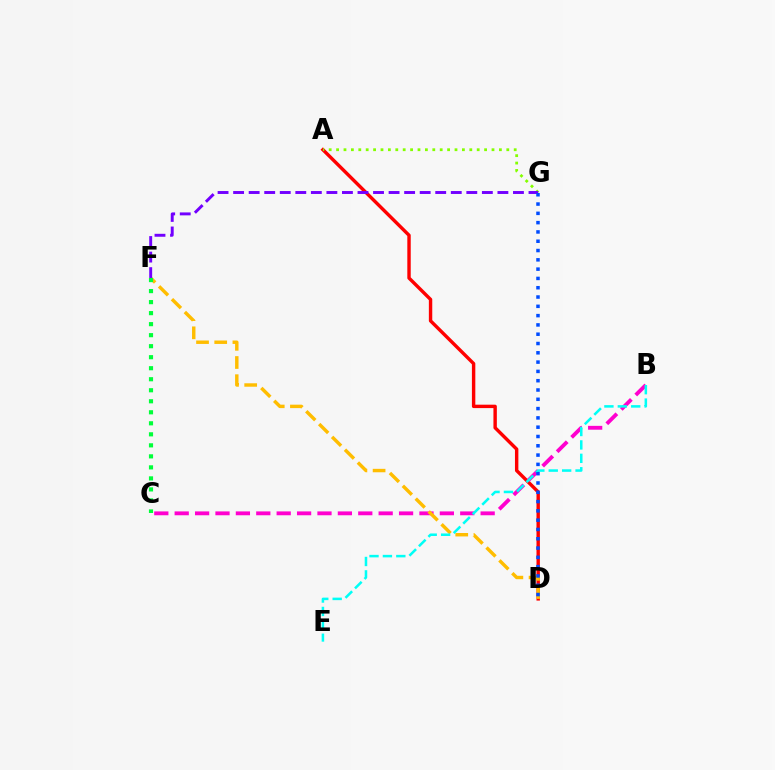{('A', 'D'): [{'color': '#ff0000', 'line_style': 'solid', 'thickness': 2.45}], ('A', 'G'): [{'color': '#84ff00', 'line_style': 'dotted', 'thickness': 2.01}], ('B', 'C'): [{'color': '#ff00cf', 'line_style': 'dashed', 'thickness': 2.77}], ('D', 'F'): [{'color': '#ffbd00', 'line_style': 'dashed', 'thickness': 2.47}], ('B', 'E'): [{'color': '#00fff6', 'line_style': 'dashed', 'thickness': 1.82}], ('F', 'G'): [{'color': '#7200ff', 'line_style': 'dashed', 'thickness': 2.11}], ('D', 'G'): [{'color': '#004bff', 'line_style': 'dotted', 'thickness': 2.53}], ('C', 'F'): [{'color': '#00ff39', 'line_style': 'dotted', 'thickness': 2.99}]}